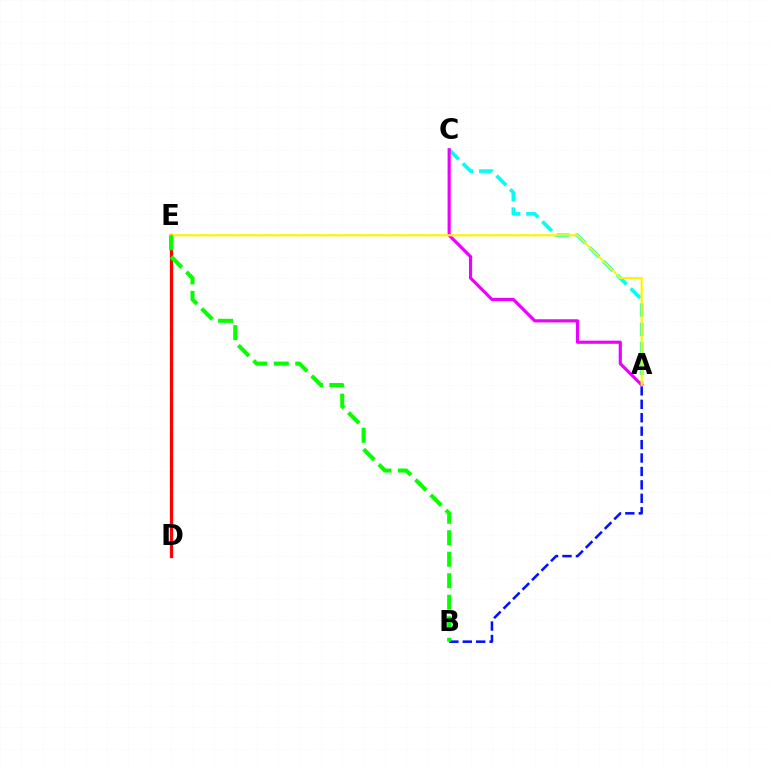{('D', 'E'): [{'color': '#ff0000', 'line_style': 'solid', 'thickness': 2.34}], ('A', 'C'): [{'color': '#00fff6', 'line_style': 'dashed', 'thickness': 2.63}, {'color': '#ee00ff', 'line_style': 'solid', 'thickness': 2.28}], ('A', 'B'): [{'color': '#0010ff', 'line_style': 'dashed', 'thickness': 1.82}], ('A', 'E'): [{'color': '#fcf500', 'line_style': 'solid', 'thickness': 1.58}], ('B', 'E'): [{'color': '#08ff00', 'line_style': 'dashed', 'thickness': 2.92}]}